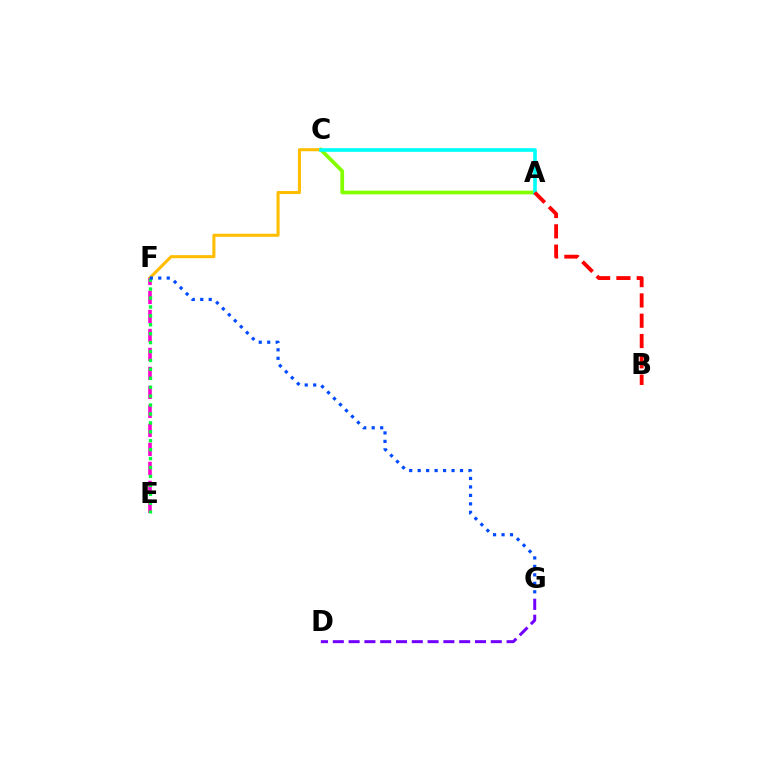{('A', 'C'): [{'color': '#84ff00', 'line_style': 'solid', 'thickness': 2.68}, {'color': '#00fff6', 'line_style': 'solid', 'thickness': 2.63}], ('D', 'G'): [{'color': '#7200ff', 'line_style': 'dashed', 'thickness': 2.15}], ('C', 'F'): [{'color': '#ffbd00', 'line_style': 'solid', 'thickness': 2.2}], ('E', 'F'): [{'color': '#ff00cf', 'line_style': 'dashed', 'thickness': 2.58}, {'color': '#00ff39', 'line_style': 'dotted', 'thickness': 2.42}], ('A', 'B'): [{'color': '#ff0000', 'line_style': 'dashed', 'thickness': 2.76}], ('F', 'G'): [{'color': '#004bff', 'line_style': 'dotted', 'thickness': 2.3}]}